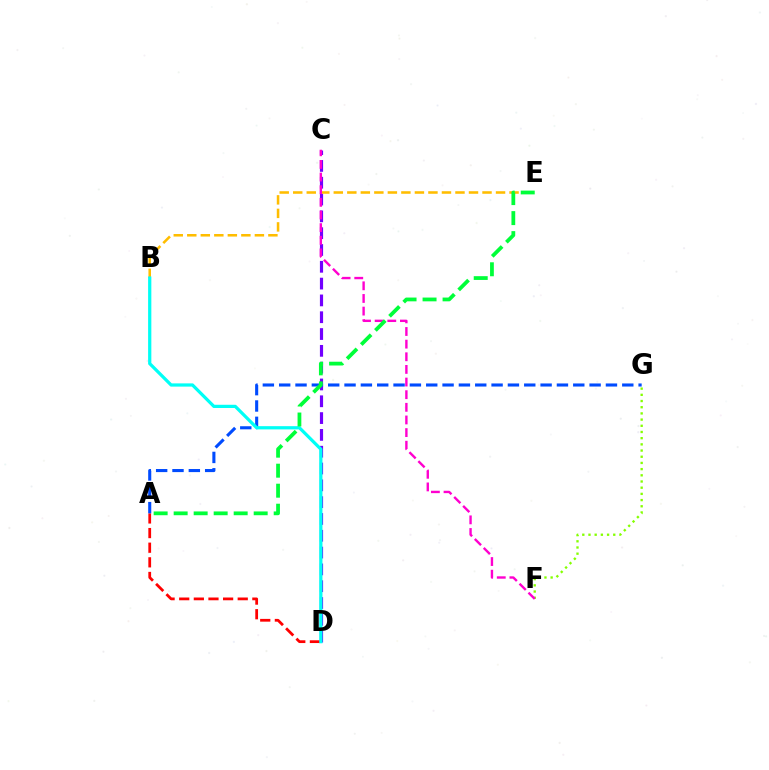{('C', 'D'): [{'color': '#7200ff', 'line_style': 'dashed', 'thickness': 2.28}], ('A', 'D'): [{'color': '#ff0000', 'line_style': 'dashed', 'thickness': 1.99}], ('F', 'G'): [{'color': '#84ff00', 'line_style': 'dotted', 'thickness': 1.68}], ('A', 'G'): [{'color': '#004bff', 'line_style': 'dashed', 'thickness': 2.22}], ('B', 'E'): [{'color': '#ffbd00', 'line_style': 'dashed', 'thickness': 1.84}], ('B', 'D'): [{'color': '#00fff6', 'line_style': 'solid', 'thickness': 2.33}], ('C', 'F'): [{'color': '#ff00cf', 'line_style': 'dashed', 'thickness': 1.72}], ('A', 'E'): [{'color': '#00ff39', 'line_style': 'dashed', 'thickness': 2.72}]}